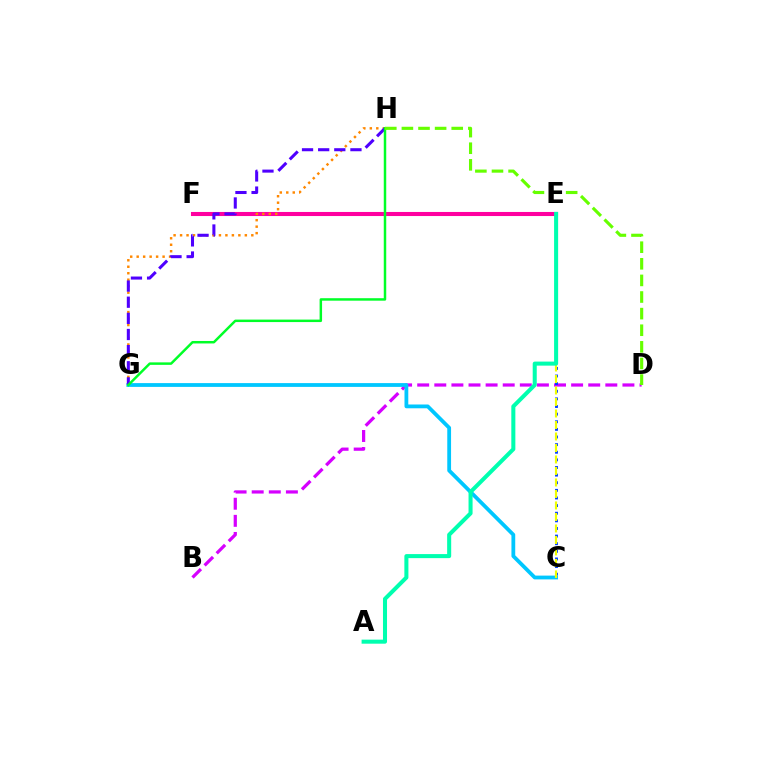{('E', 'F'): [{'color': '#ff0000', 'line_style': 'solid', 'thickness': 2.65}, {'color': '#ff00a0', 'line_style': 'solid', 'thickness': 2.93}], ('B', 'D'): [{'color': '#d600ff', 'line_style': 'dashed', 'thickness': 2.32}], ('G', 'H'): [{'color': '#ff8800', 'line_style': 'dotted', 'thickness': 1.76}, {'color': '#4f00ff', 'line_style': 'dashed', 'thickness': 2.19}, {'color': '#00ff27', 'line_style': 'solid', 'thickness': 1.78}], ('C', 'E'): [{'color': '#003fff', 'line_style': 'dotted', 'thickness': 2.07}, {'color': '#eeff00', 'line_style': 'dashed', 'thickness': 1.56}], ('C', 'G'): [{'color': '#00c7ff', 'line_style': 'solid', 'thickness': 2.73}], ('D', 'H'): [{'color': '#66ff00', 'line_style': 'dashed', 'thickness': 2.26}], ('A', 'E'): [{'color': '#00ffaf', 'line_style': 'solid', 'thickness': 2.91}]}